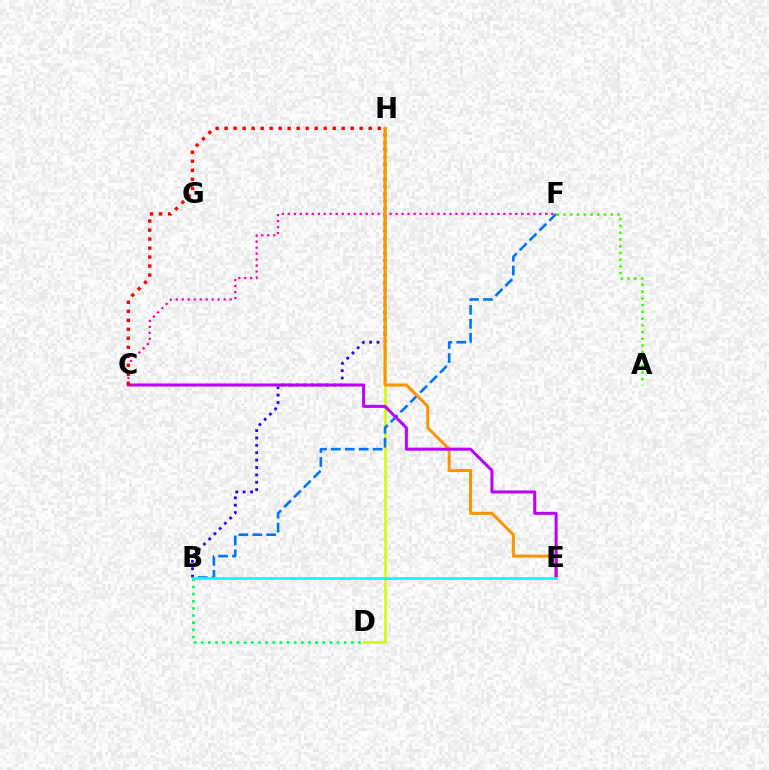{('B', 'D'): [{'color': '#00ff5c', 'line_style': 'dotted', 'thickness': 1.94}], ('D', 'H'): [{'color': '#d1ff00', 'line_style': 'solid', 'thickness': 1.92}], ('C', 'F'): [{'color': '#ff00ac', 'line_style': 'dotted', 'thickness': 1.63}], ('B', 'H'): [{'color': '#2500ff', 'line_style': 'dotted', 'thickness': 2.01}], ('B', 'F'): [{'color': '#0074ff', 'line_style': 'dashed', 'thickness': 1.89}], ('E', 'H'): [{'color': '#ff9400', 'line_style': 'solid', 'thickness': 2.19}], ('C', 'E'): [{'color': '#b900ff', 'line_style': 'solid', 'thickness': 2.17}], ('A', 'F'): [{'color': '#3dff00', 'line_style': 'dotted', 'thickness': 1.83}], ('C', 'H'): [{'color': '#ff0000', 'line_style': 'dotted', 'thickness': 2.45}], ('B', 'E'): [{'color': '#00fff6', 'line_style': 'solid', 'thickness': 1.87}]}